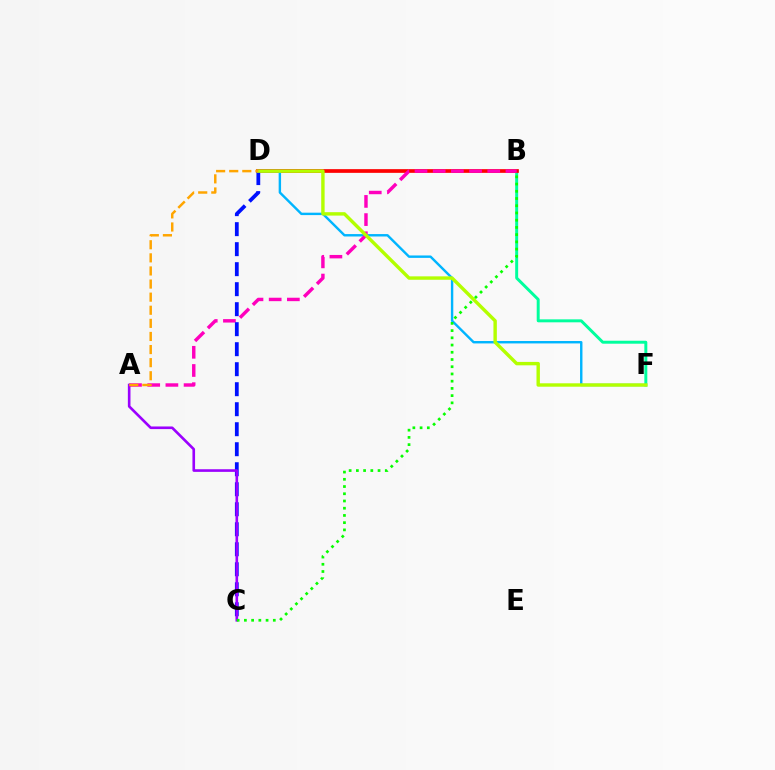{('B', 'F'): [{'color': '#00ff9d', 'line_style': 'solid', 'thickness': 2.13}], ('B', 'D'): [{'color': '#ff0000', 'line_style': 'solid', 'thickness': 2.66}], ('D', 'F'): [{'color': '#00b5ff', 'line_style': 'solid', 'thickness': 1.74}, {'color': '#b3ff00', 'line_style': 'solid', 'thickness': 2.45}], ('A', 'B'): [{'color': '#ff00bd', 'line_style': 'dashed', 'thickness': 2.47}], ('C', 'D'): [{'color': '#0010ff', 'line_style': 'dashed', 'thickness': 2.72}], ('A', 'C'): [{'color': '#9b00ff', 'line_style': 'solid', 'thickness': 1.89}], ('B', 'C'): [{'color': '#08ff00', 'line_style': 'dotted', 'thickness': 1.96}], ('A', 'D'): [{'color': '#ffa500', 'line_style': 'dashed', 'thickness': 1.78}]}